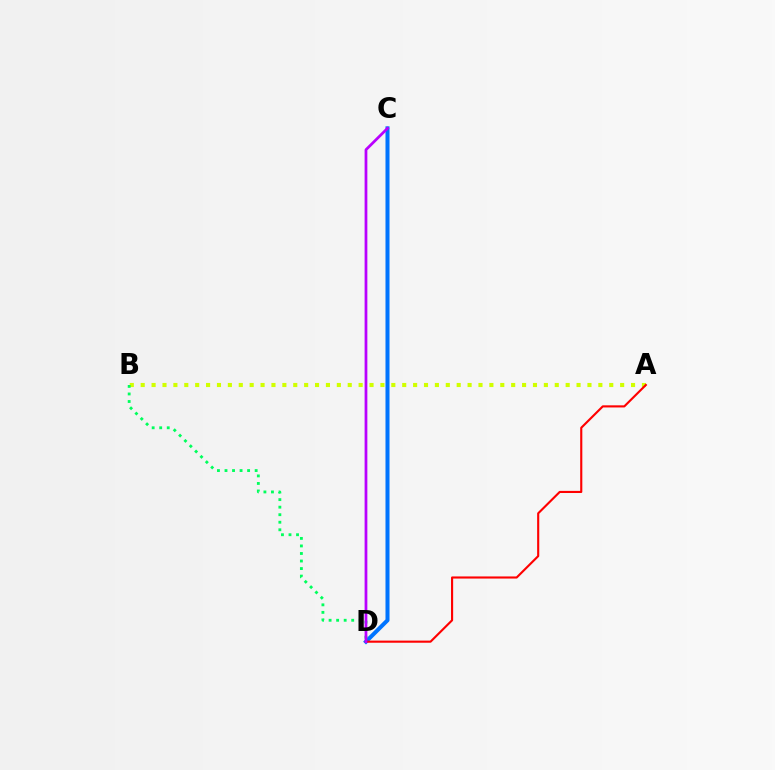{('A', 'B'): [{'color': '#d1ff00', 'line_style': 'dotted', 'thickness': 2.96}], ('C', 'D'): [{'color': '#0074ff', 'line_style': 'solid', 'thickness': 2.9}, {'color': '#b900ff', 'line_style': 'solid', 'thickness': 1.98}], ('A', 'D'): [{'color': '#ff0000', 'line_style': 'solid', 'thickness': 1.53}], ('B', 'D'): [{'color': '#00ff5c', 'line_style': 'dotted', 'thickness': 2.05}]}